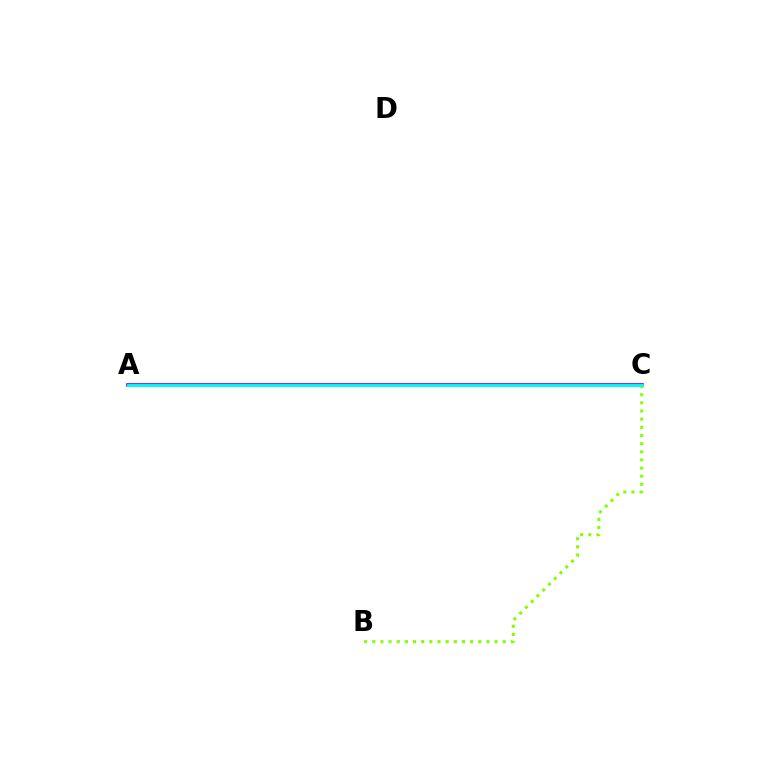{('A', 'C'): [{'color': '#ff0000', 'line_style': 'solid', 'thickness': 1.69}, {'color': '#7200ff', 'line_style': 'solid', 'thickness': 2.57}, {'color': '#00fff6', 'line_style': 'solid', 'thickness': 2.06}], ('B', 'C'): [{'color': '#84ff00', 'line_style': 'dotted', 'thickness': 2.22}]}